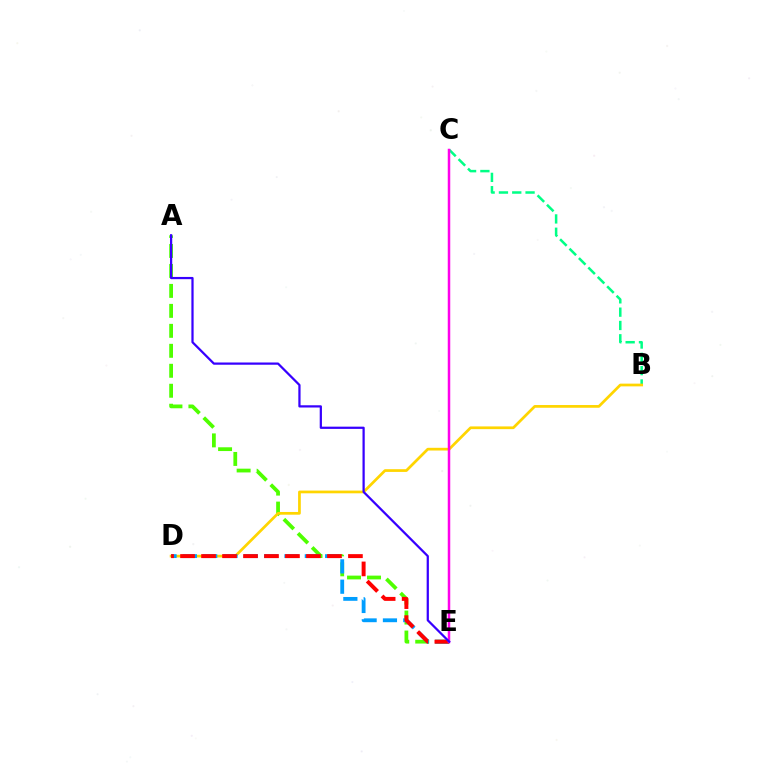{('B', 'C'): [{'color': '#00ff86', 'line_style': 'dashed', 'thickness': 1.81}], ('A', 'E'): [{'color': '#4fff00', 'line_style': 'dashed', 'thickness': 2.71}, {'color': '#3700ff', 'line_style': 'solid', 'thickness': 1.61}], ('B', 'D'): [{'color': '#ffd500', 'line_style': 'solid', 'thickness': 1.96}], ('D', 'E'): [{'color': '#009eff', 'line_style': 'dashed', 'thickness': 2.76}, {'color': '#ff0000', 'line_style': 'dashed', 'thickness': 2.85}], ('C', 'E'): [{'color': '#ff00ed', 'line_style': 'solid', 'thickness': 1.8}]}